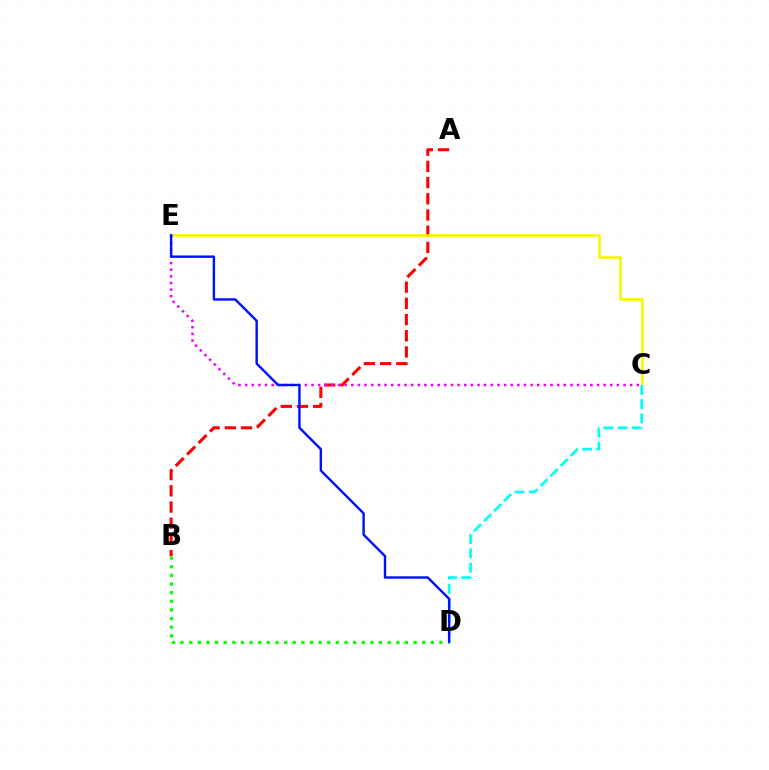{('B', 'D'): [{'color': '#08ff00', 'line_style': 'dotted', 'thickness': 2.34}], ('A', 'B'): [{'color': '#ff0000', 'line_style': 'dashed', 'thickness': 2.2}], ('C', 'E'): [{'color': '#fcf500', 'line_style': 'solid', 'thickness': 1.88}, {'color': '#ee00ff', 'line_style': 'dotted', 'thickness': 1.8}], ('C', 'D'): [{'color': '#00fff6', 'line_style': 'dashed', 'thickness': 1.93}], ('D', 'E'): [{'color': '#0010ff', 'line_style': 'solid', 'thickness': 1.74}]}